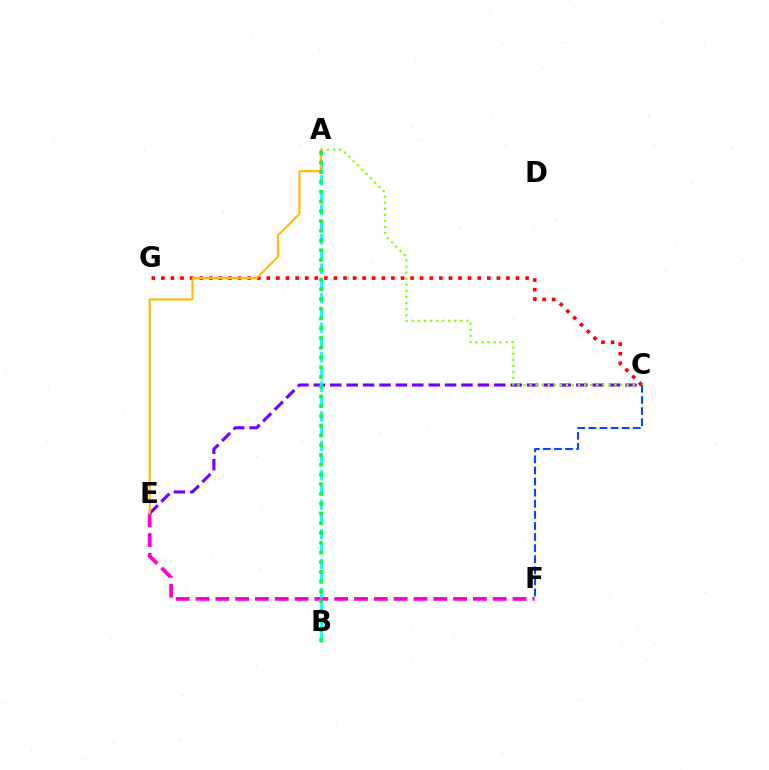{('E', 'F'): [{'color': '#ff00cf', 'line_style': 'dashed', 'thickness': 2.69}], ('C', 'E'): [{'color': '#7200ff', 'line_style': 'dashed', 'thickness': 2.23}], ('A', 'C'): [{'color': '#84ff00', 'line_style': 'dotted', 'thickness': 1.65}], ('A', 'B'): [{'color': '#00fff6', 'line_style': 'dashed', 'thickness': 2.0}, {'color': '#00ff39', 'line_style': 'dotted', 'thickness': 2.65}], ('C', 'G'): [{'color': '#ff0000', 'line_style': 'dotted', 'thickness': 2.6}], ('A', 'E'): [{'color': '#ffbd00', 'line_style': 'solid', 'thickness': 1.54}], ('C', 'F'): [{'color': '#004bff', 'line_style': 'dashed', 'thickness': 1.51}]}